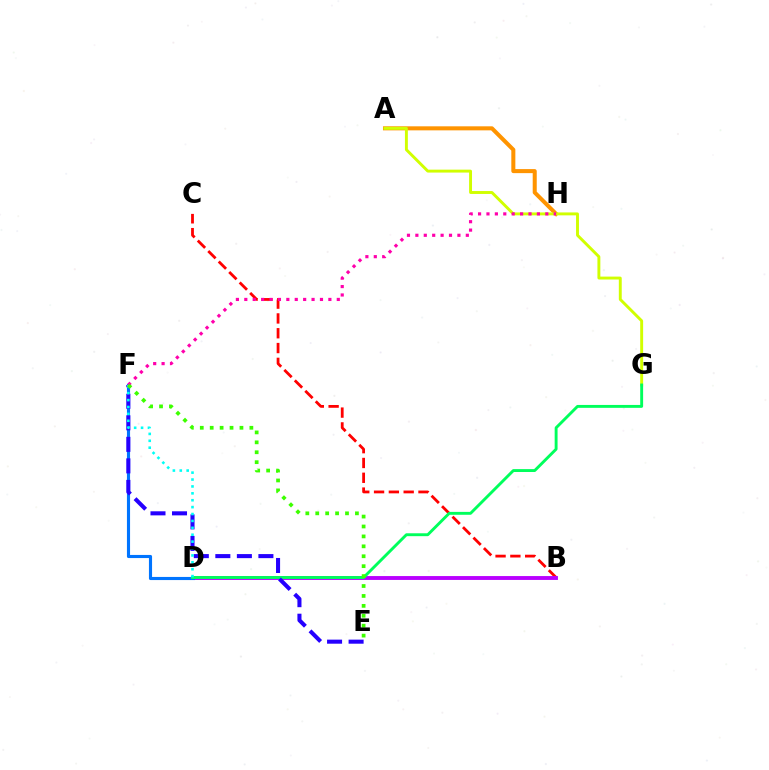{('B', 'C'): [{'color': '#ff0000', 'line_style': 'dashed', 'thickness': 2.01}], ('B', 'D'): [{'color': '#b900ff', 'line_style': 'solid', 'thickness': 2.79}], ('A', 'H'): [{'color': '#ff9400', 'line_style': 'solid', 'thickness': 2.91}], ('D', 'F'): [{'color': '#0074ff', 'line_style': 'solid', 'thickness': 2.25}, {'color': '#00fff6', 'line_style': 'dotted', 'thickness': 1.87}], ('A', 'G'): [{'color': '#d1ff00', 'line_style': 'solid', 'thickness': 2.1}], ('D', 'G'): [{'color': '#00ff5c', 'line_style': 'solid', 'thickness': 2.08}], ('E', 'F'): [{'color': '#2500ff', 'line_style': 'dashed', 'thickness': 2.92}, {'color': '#3dff00', 'line_style': 'dotted', 'thickness': 2.7}], ('F', 'H'): [{'color': '#ff00ac', 'line_style': 'dotted', 'thickness': 2.28}]}